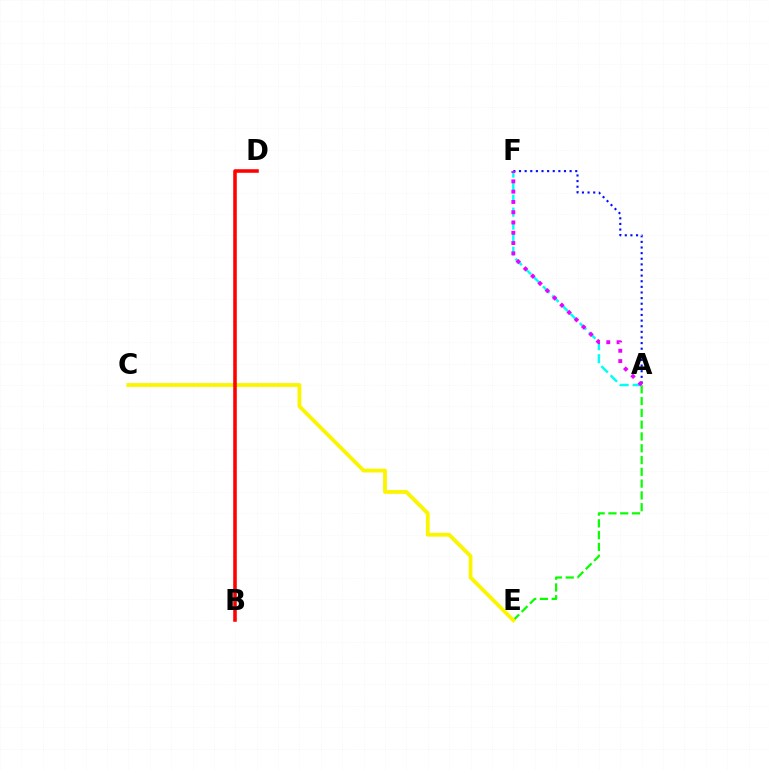{('A', 'E'): [{'color': '#08ff00', 'line_style': 'dashed', 'thickness': 1.6}], ('C', 'E'): [{'color': '#fcf500', 'line_style': 'solid', 'thickness': 2.76}], ('A', 'F'): [{'color': '#00fff6', 'line_style': 'dashed', 'thickness': 1.77}, {'color': '#0010ff', 'line_style': 'dotted', 'thickness': 1.53}, {'color': '#ee00ff', 'line_style': 'dotted', 'thickness': 2.79}], ('B', 'D'): [{'color': '#ff0000', 'line_style': 'solid', 'thickness': 2.57}]}